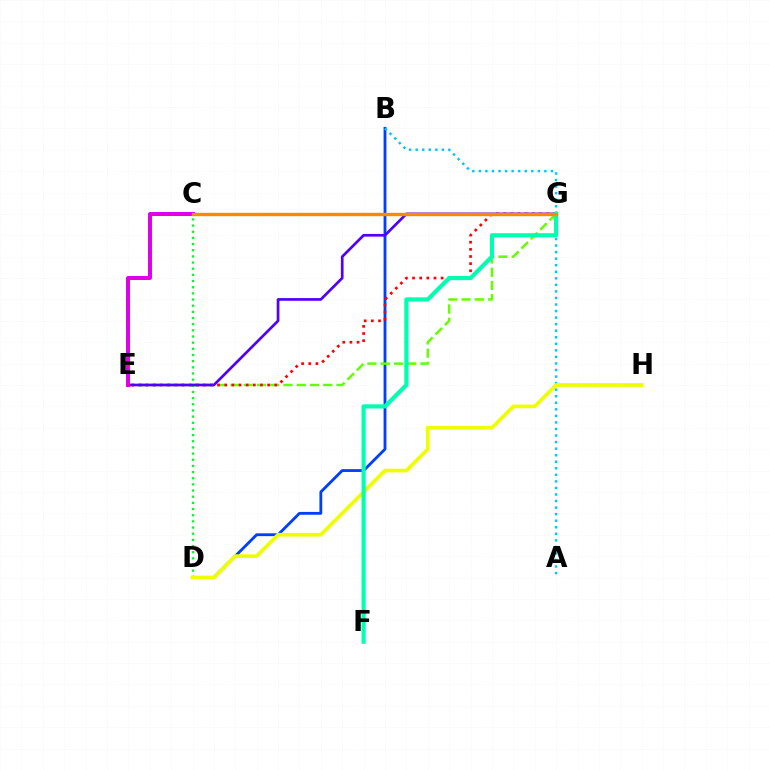{('B', 'D'): [{'color': '#003fff', 'line_style': 'solid', 'thickness': 2.04}], ('C', 'D'): [{'color': '#00ff27', 'line_style': 'dotted', 'thickness': 1.67}], ('E', 'G'): [{'color': '#66ff00', 'line_style': 'dashed', 'thickness': 1.8}, {'color': '#ff0000', 'line_style': 'dotted', 'thickness': 1.94}, {'color': '#4f00ff', 'line_style': 'solid', 'thickness': 1.93}], ('A', 'B'): [{'color': '#00c7ff', 'line_style': 'dotted', 'thickness': 1.78}], ('D', 'H'): [{'color': '#eeff00', 'line_style': 'solid', 'thickness': 2.65}], ('C', 'E'): [{'color': '#d600ff', 'line_style': 'solid', 'thickness': 2.84}, {'color': '#ff00a0', 'line_style': 'dotted', 'thickness': 1.55}], ('F', 'G'): [{'color': '#00ffaf', 'line_style': 'solid', 'thickness': 3.0}], ('C', 'G'): [{'color': '#ff8800', 'line_style': 'solid', 'thickness': 2.42}]}